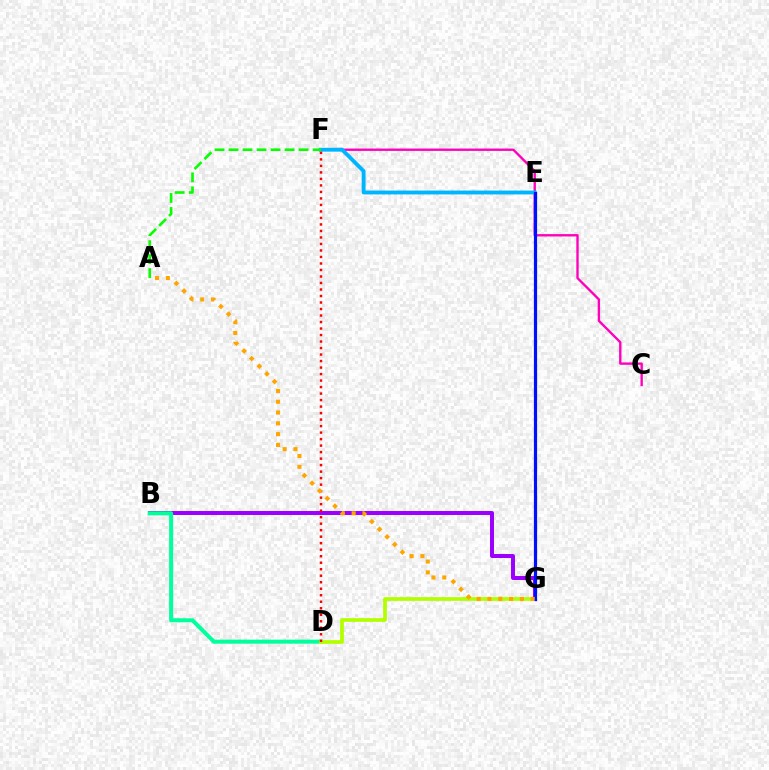{('C', 'F'): [{'color': '#ff00bd', 'line_style': 'solid', 'thickness': 1.7}], ('B', 'G'): [{'color': '#9b00ff', 'line_style': 'solid', 'thickness': 2.87}], ('B', 'D'): [{'color': '#00ff9d', 'line_style': 'solid', 'thickness': 2.89}], ('D', 'G'): [{'color': '#b3ff00', 'line_style': 'solid', 'thickness': 2.69}], ('E', 'F'): [{'color': '#00b5ff', 'line_style': 'solid', 'thickness': 2.78}], ('A', 'F'): [{'color': '#08ff00', 'line_style': 'dashed', 'thickness': 1.9}], ('D', 'F'): [{'color': '#ff0000', 'line_style': 'dotted', 'thickness': 1.77}], ('E', 'G'): [{'color': '#0010ff', 'line_style': 'solid', 'thickness': 2.3}], ('A', 'G'): [{'color': '#ffa500', 'line_style': 'dotted', 'thickness': 2.94}]}